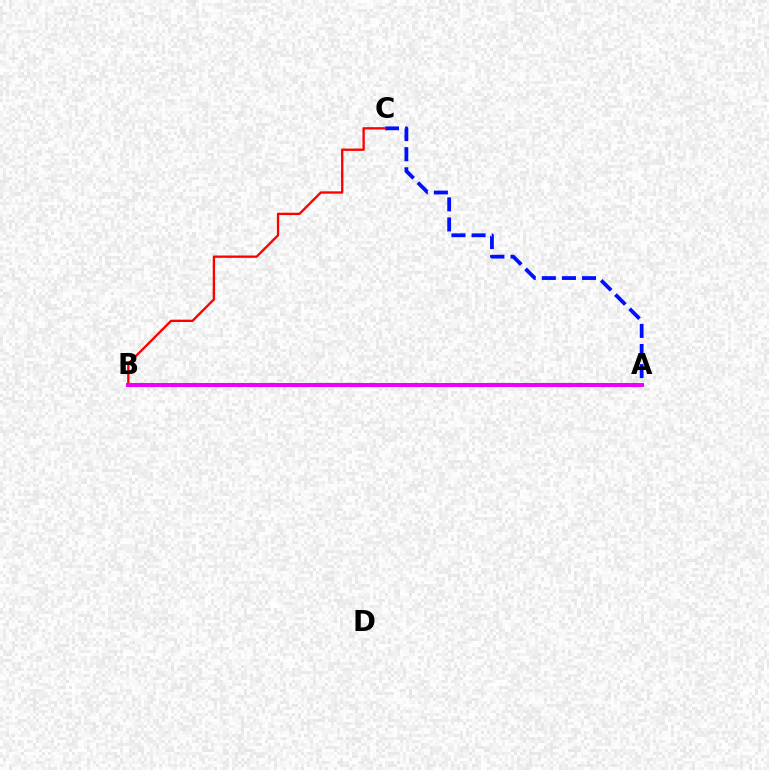{('A', 'C'): [{'color': '#0010ff', 'line_style': 'dashed', 'thickness': 2.73}], ('B', 'C'): [{'color': '#ff0000', 'line_style': 'solid', 'thickness': 1.68}], ('A', 'B'): [{'color': '#fcf500', 'line_style': 'solid', 'thickness': 1.61}, {'color': '#00fff6', 'line_style': 'solid', 'thickness': 1.7}, {'color': '#08ff00', 'line_style': 'dotted', 'thickness': 2.98}, {'color': '#ee00ff', 'line_style': 'solid', 'thickness': 2.89}]}